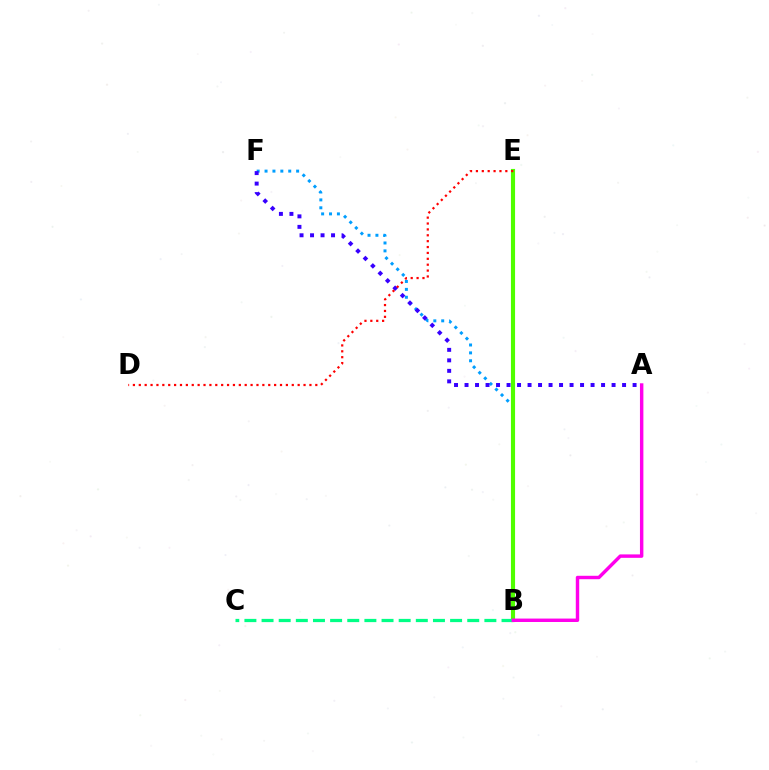{('B', 'F'): [{'color': '#009eff', 'line_style': 'dotted', 'thickness': 2.14}], ('A', 'F'): [{'color': '#3700ff', 'line_style': 'dotted', 'thickness': 2.85}], ('B', 'E'): [{'color': '#ffd500', 'line_style': 'dashed', 'thickness': 1.67}, {'color': '#4fff00', 'line_style': 'solid', 'thickness': 2.97}], ('D', 'E'): [{'color': '#ff0000', 'line_style': 'dotted', 'thickness': 1.6}], ('B', 'C'): [{'color': '#00ff86', 'line_style': 'dashed', 'thickness': 2.33}], ('A', 'B'): [{'color': '#ff00ed', 'line_style': 'solid', 'thickness': 2.47}]}